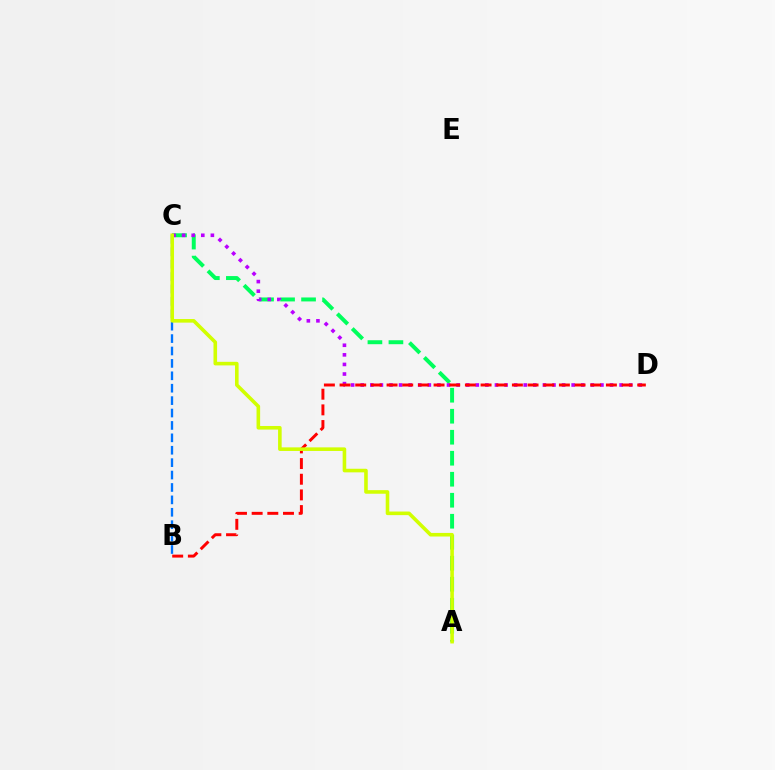{('A', 'C'): [{'color': '#00ff5c', 'line_style': 'dashed', 'thickness': 2.85}, {'color': '#d1ff00', 'line_style': 'solid', 'thickness': 2.58}], ('C', 'D'): [{'color': '#b900ff', 'line_style': 'dotted', 'thickness': 2.61}], ('B', 'D'): [{'color': '#ff0000', 'line_style': 'dashed', 'thickness': 2.13}], ('B', 'C'): [{'color': '#0074ff', 'line_style': 'dashed', 'thickness': 1.69}]}